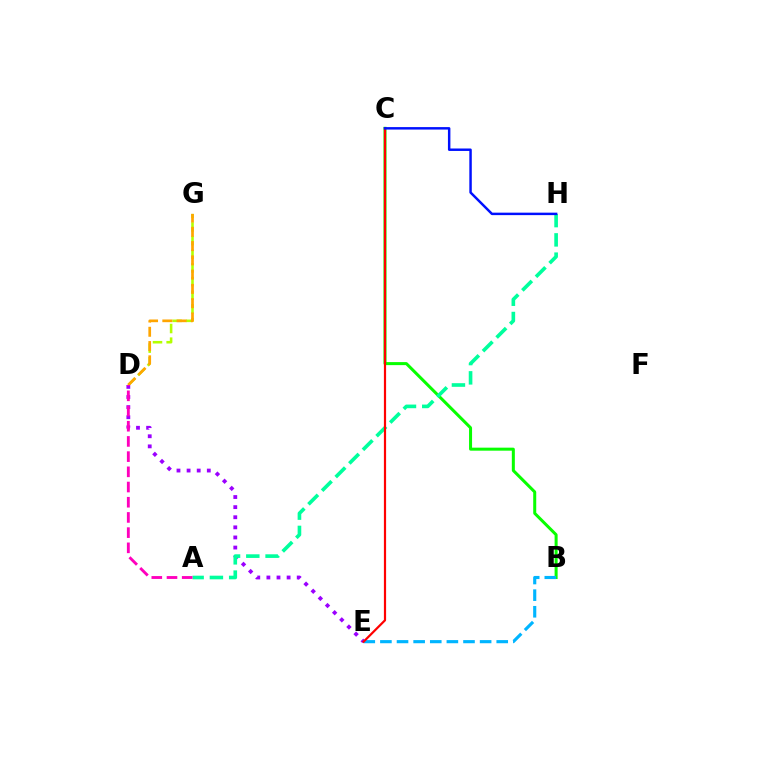{('B', 'C'): [{'color': '#08ff00', 'line_style': 'solid', 'thickness': 2.17}], ('D', 'G'): [{'color': '#b3ff00', 'line_style': 'dashed', 'thickness': 1.86}, {'color': '#ffa500', 'line_style': 'dashed', 'thickness': 1.94}], ('D', 'E'): [{'color': '#9b00ff', 'line_style': 'dotted', 'thickness': 2.75}], ('B', 'E'): [{'color': '#00b5ff', 'line_style': 'dashed', 'thickness': 2.26}], ('A', 'H'): [{'color': '#00ff9d', 'line_style': 'dashed', 'thickness': 2.62}], ('C', 'E'): [{'color': '#ff0000', 'line_style': 'solid', 'thickness': 1.58}], ('C', 'H'): [{'color': '#0010ff', 'line_style': 'solid', 'thickness': 1.77}], ('A', 'D'): [{'color': '#ff00bd', 'line_style': 'dashed', 'thickness': 2.06}]}